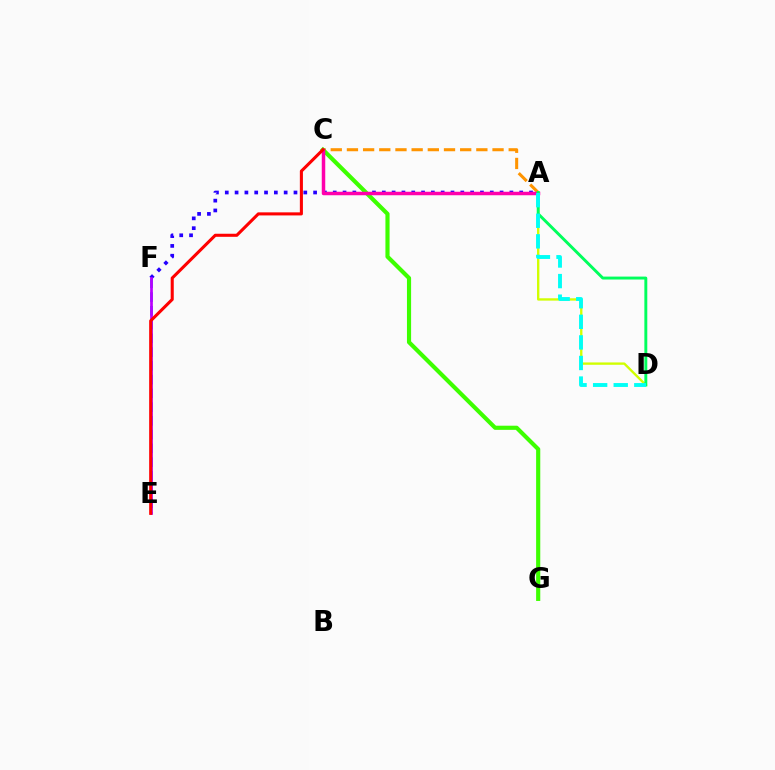{('E', 'F'): [{'color': '#0074ff', 'line_style': 'dashed', 'thickness': 1.87}, {'color': '#b900ff', 'line_style': 'solid', 'thickness': 1.94}], ('A', 'F'): [{'color': '#2500ff', 'line_style': 'dotted', 'thickness': 2.67}], ('A', 'C'): [{'color': '#ff9400', 'line_style': 'dashed', 'thickness': 2.2}, {'color': '#ff00ac', 'line_style': 'solid', 'thickness': 2.51}], ('C', 'G'): [{'color': '#3dff00', 'line_style': 'solid', 'thickness': 2.98}], ('A', 'D'): [{'color': '#d1ff00', 'line_style': 'solid', 'thickness': 1.69}, {'color': '#00ff5c', 'line_style': 'solid', 'thickness': 2.1}, {'color': '#00fff6', 'line_style': 'dashed', 'thickness': 2.8}], ('C', 'E'): [{'color': '#ff0000', 'line_style': 'solid', 'thickness': 2.21}]}